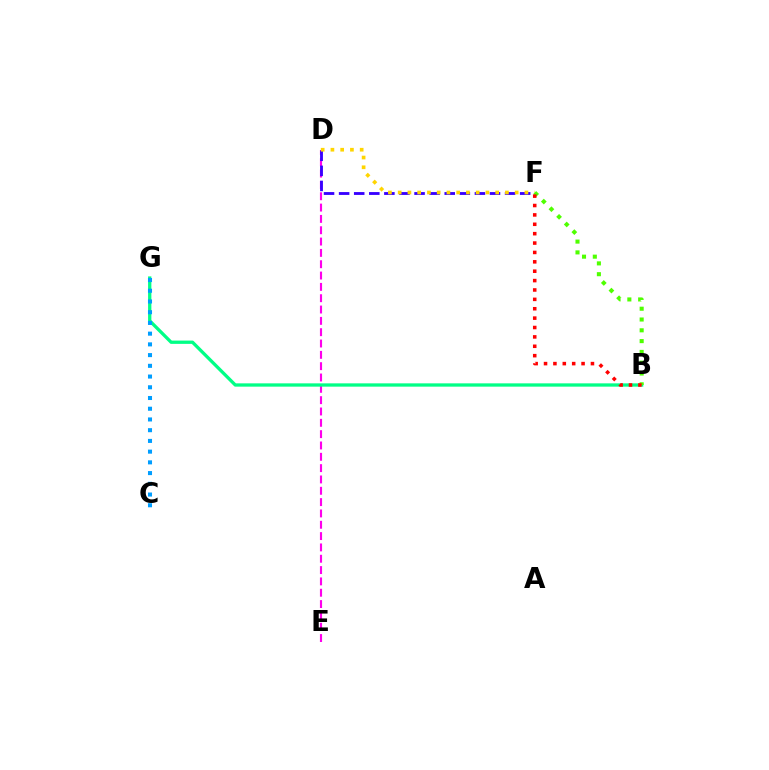{('D', 'E'): [{'color': '#ff00ed', 'line_style': 'dashed', 'thickness': 1.54}], ('B', 'G'): [{'color': '#00ff86', 'line_style': 'solid', 'thickness': 2.37}], ('D', 'F'): [{'color': '#3700ff', 'line_style': 'dashed', 'thickness': 2.05}, {'color': '#ffd500', 'line_style': 'dotted', 'thickness': 2.65}], ('C', 'G'): [{'color': '#009eff', 'line_style': 'dotted', 'thickness': 2.91}], ('B', 'F'): [{'color': '#4fff00', 'line_style': 'dotted', 'thickness': 2.93}, {'color': '#ff0000', 'line_style': 'dotted', 'thickness': 2.55}]}